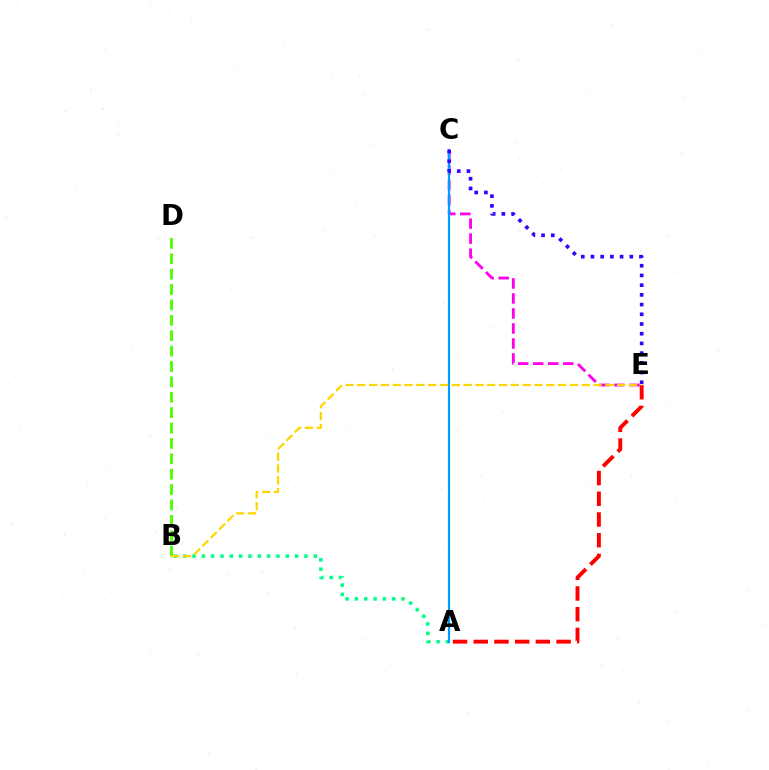{('A', 'B'): [{'color': '#00ff86', 'line_style': 'dotted', 'thickness': 2.53}], ('C', 'E'): [{'color': '#ff00ed', 'line_style': 'dashed', 'thickness': 2.04}, {'color': '#3700ff', 'line_style': 'dotted', 'thickness': 2.64}], ('A', 'C'): [{'color': '#009eff', 'line_style': 'solid', 'thickness': 1.58}], ('A', 'E'): [{'color': '#ff0000', 'line_style': 'dashed', 'thickness': 2.81}], ('B', 'D'): [{'color': '#4fff00', 'line_style': 'dashed', 'thickness': 2.09}], ('B', 'E'): [{'color': '#ffd500', 'line_style': 'dashed', 'thickness': 1.6}]}